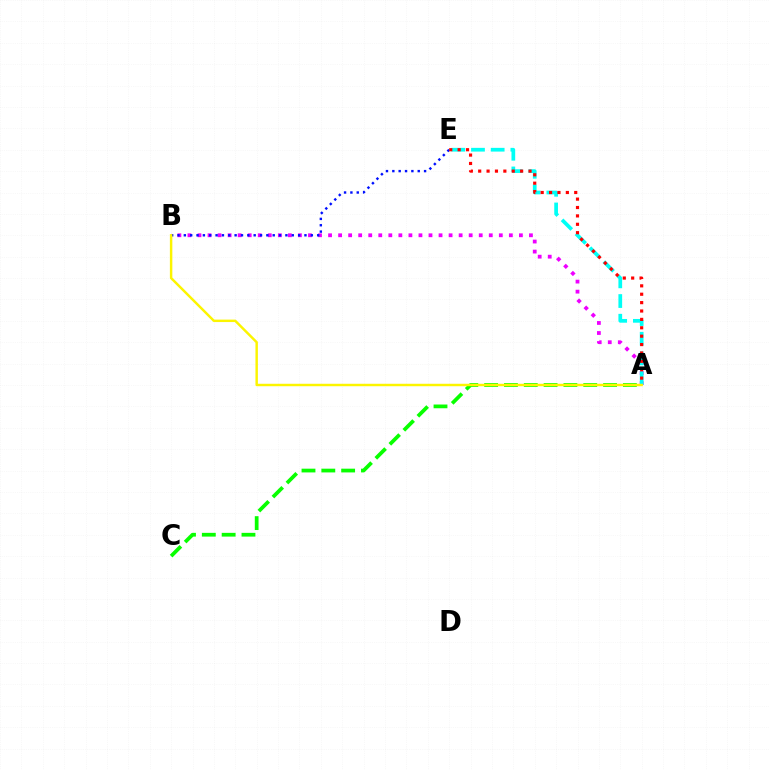{('A', 'C'): [{'color': '#08ff00', 'line_style': 'dashed', 'thickness': 2.69}], ('A', 'B'): [{'color': '#ee00ff', 'line_style': 'dotted', 'thickness': 2.73}, {'color': '#fcf500', 'line_style': 'solid', 'thickness': 1.76}], ('B', 'E'): [{'color': '#0010ff', 'line_style': 'dotted', 'thickness': 1.73}], ('A', 'E'): [{'color': '#00fff6', 'line_style': 'dashed', 'thickness': 2.68}, {'color': '#ff0000', 'line_style': 'dotted', 'thickness': 2.28}]}